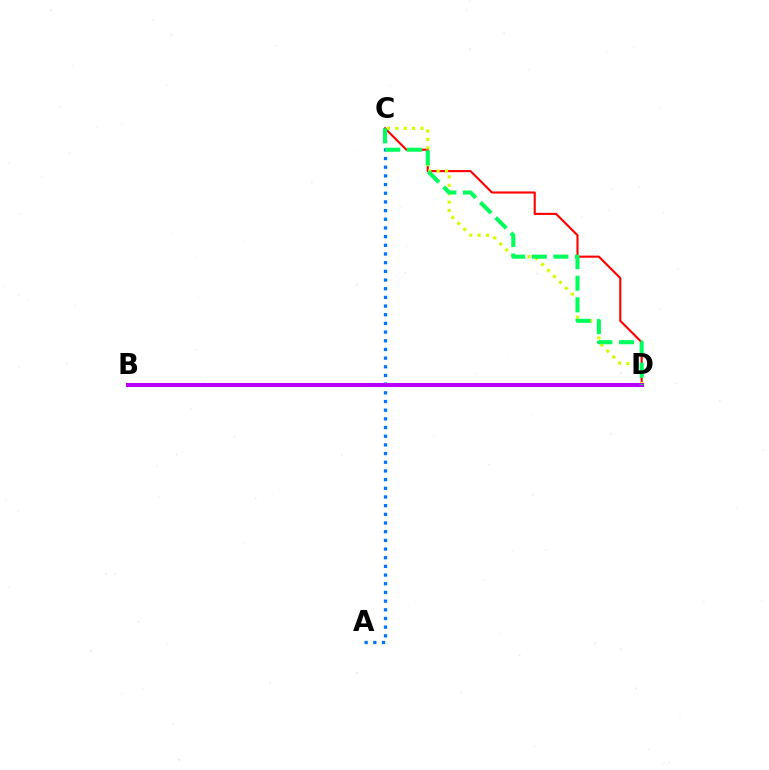{('C', 'D'): [{'color': '#ff0000', 'line_style': 'solid', 'thickness': 1.53}, {'color': '#d1ff00', 'line_style': 'dotted', 'thickness': 2.28}, {'color': '#00ff5c', 'line_style': 'dashed', 'thickness': 2.93}], ('A', 'C'): [{'color': '#0074ff', 'line_style': 'dotted', 'thickness': 2.36}], ('B', 'D'): [{'color': '#b900ff', 'line_style': 'solid', 'thickness': 2.92}]}